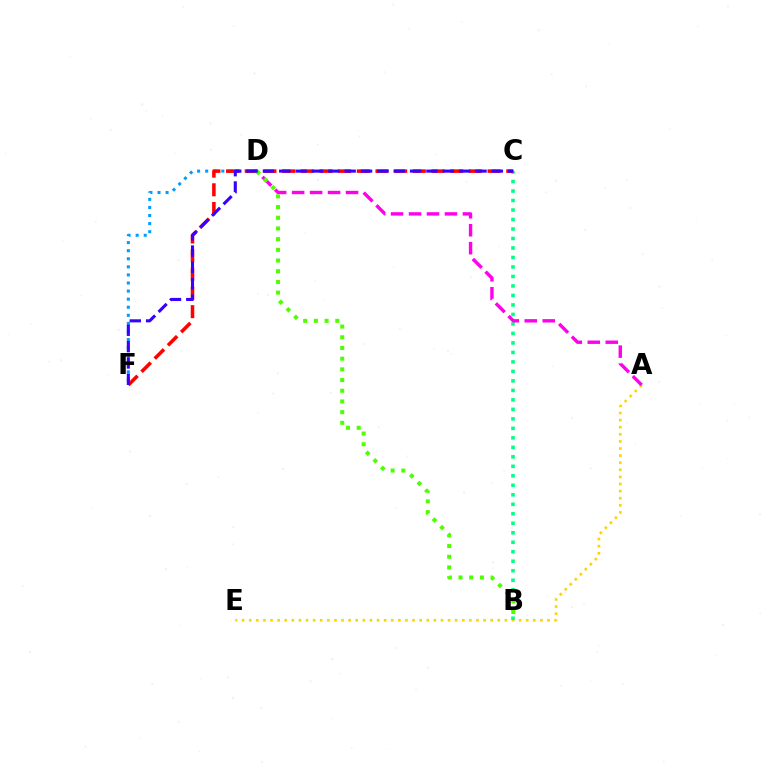{('A', 'E'): [{'color': '#ffd500', 'line_style': 'dotted', 'thickness': 1.93}], ('B', 'C'): [{'color': '#00ff86', 'line_style': 'dotted', 'thickness': 2.58}], ('D', 'F'): [{'color': '#009eff', 'line_style': 'dotted', 'thickness': 2.19}], ('A', 'D'): [{'color': '#ff00ed', 'line_style': 'dashed', 'thickness': 2.44}], ('C', 'F'): [{'color': '#ff0000', 'line_style': 'dashed', 'thickness': 2.54}, {'color': '#3700ff', 'line_style': 'dashed', 'thickness': 2.22}], ('B', 'D'): [{'color': '#4fff00', 'line_style': 'dotted', 'thickness': 2.91}]}